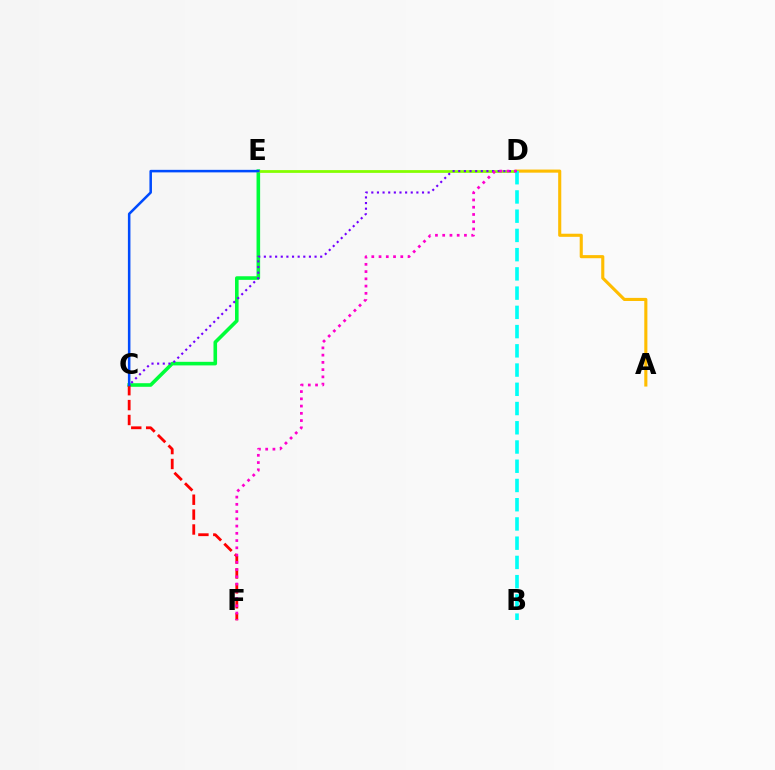{('C', 'E'): [{'color': '#00ff39', 'line_style': 'solid', 'thickness': 2.59}, {'color': '#004bff', 'line_style': 'solid', 'thickness': 1.82}], ('A', 'D'): [{'color': '#ffbd00', 'line_style': 'solid', 'thickness': 2.24}], ('D', 'E'): [{'color': '#84ff00', 'line_style': 'solid', 'thickness': 1.99}], ('B', 'D'): [{'color': '#00fff6', 'line_style': 'dashed', 'thickness': 2.61}], ('C', 'F'): [{'color': '#ff0000', 'line_style': 'dashed', 'thickness': 2.02}], ('C', 'D'): [{'color': '#7200ff', 'line_style': 'dotted', 'thickness': 1.53}], ('D', 'F'): [{'color': '#ff00cf', 'line_style': 'dotted', 'thickness': 1.97}]}